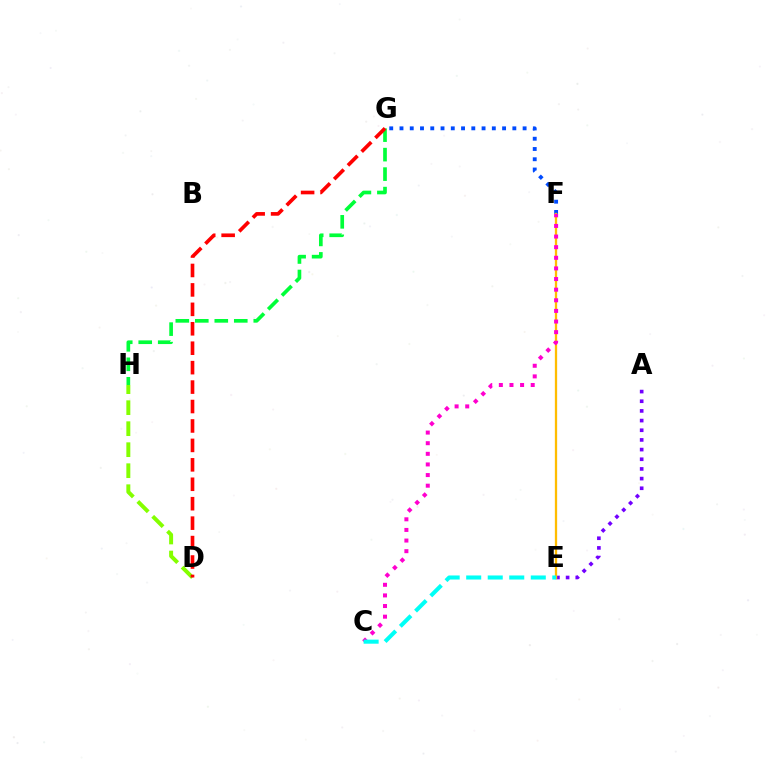{('A', 'E'): [{'color': '#7200ff', 'line_style': 'dotted', 'thickness': 2.63}], ('D', 'H'): [{'color': '#84ff00', 'line_style': 'dashed', 'thickness': 2.85}], ('F', 'G'): [{'color': '#004bff', 'line_style': 'dotted', 'thickness': 2.79}], ('G', 'H'): [{'color': '#00ff39', 'line_style': 'dashed', 'thickness': 2.65}], ('E', 'F'): [{'color': '#ffbd00', 'line_style': 'solid', 'thickness': 1.65}], ('C', 'F'): [{'color': '#ff00cf', 'line_style': 'dotted', 'thickness': 2.89}], ('C', 'E'): [{'color': '#00fff6', 'line_style': 'dashed', 'thickness': 2.92}], ('D', 'G'): [{'color': '#ff0000', 'line_style': 'dashed', 'thickness': 2.64}]}